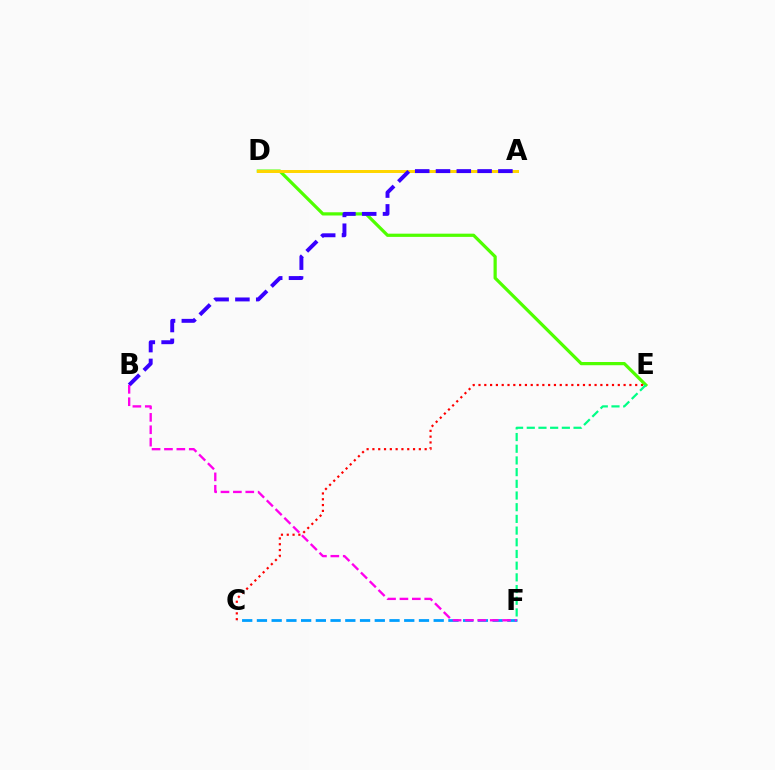{('D', 'E'): [{'color': '#4fff00', 'line_style': 'solid', 'thickness': 2.32}], ('E', 'F'): [{'color': '#00ff86', 'line_style': 'dashed', 'thickness': 1.59}], ('C', 'F'): [{'color': '#009eff', 'line_style': 'dashed', 'thickness': 2.0}], ('A', 'D'): [{'color': '#ffd500', 'line_style': 'solid', 'thickness': 2.15}], ('A', 'B'): [{'color': '#3700ff', 'line_style': 'dashed', 'thickness': 2.83}], ('B', 'F'): [{'color': '#ff00ed', 'line_style': 'dashed', 'thickness': 1.68}], ('C', 'E'): [{'color': '#ff0000', 'line_style': 'dotted', 'thickness': 1.58}]}